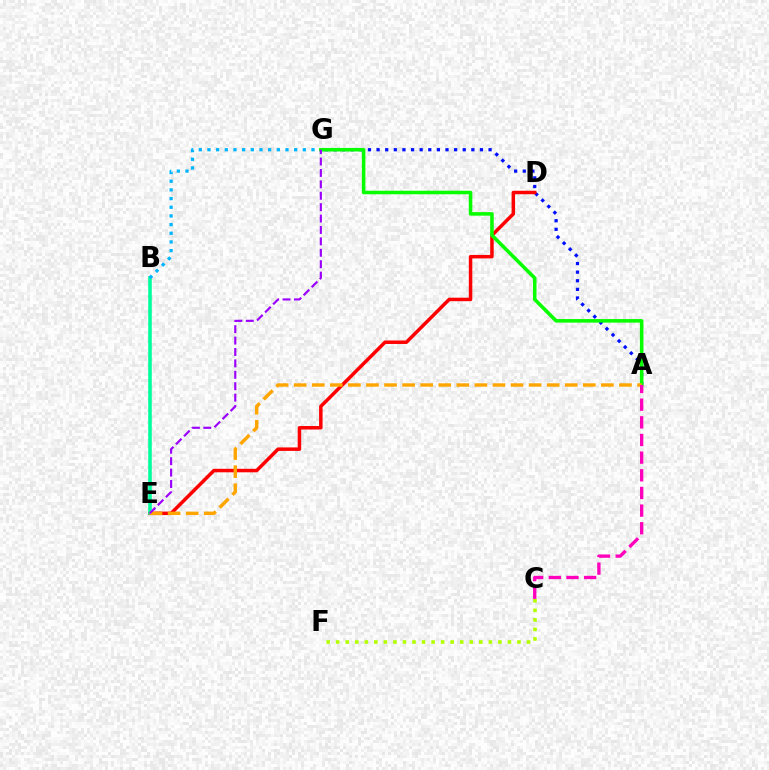{('A', 'G'): [{'color': '#0010ff', 'line_style': 'dotted', 'thickness': 2.34}, {'color': '#08ff00', 'line_style': 'solid', 'thickness': 2.56}], ('D', 'E'): [{'color': '#ff0000', 'line_style': 'solid', 'thickness': 2.51}], ('B', 'E'): [{'color': '#00ff9d', 'line_style': 'solid', 'thickness': 2.57}], ('B', 'G'): [{'color': '#00b5ff', 'line_style': 'dotted', 'thickness': 2.36}], ('C', 'F'): [{'color': '#b3ff00', 'line_style': 'dotted', 'thickness': 2.59}], ('A', 'E'): [{'color': '#ffa500', 'line_style': 'dashed', 'thickness': 2.45}], ('E', 'G'): [{'color': '#9b00ff', 'line_style': 'dashed', 'thickness': 1.55}], ('A', 'C'): [{'color': '#ff00bd', 'line_style': 'dashed', 'thickness': 2.4}]}